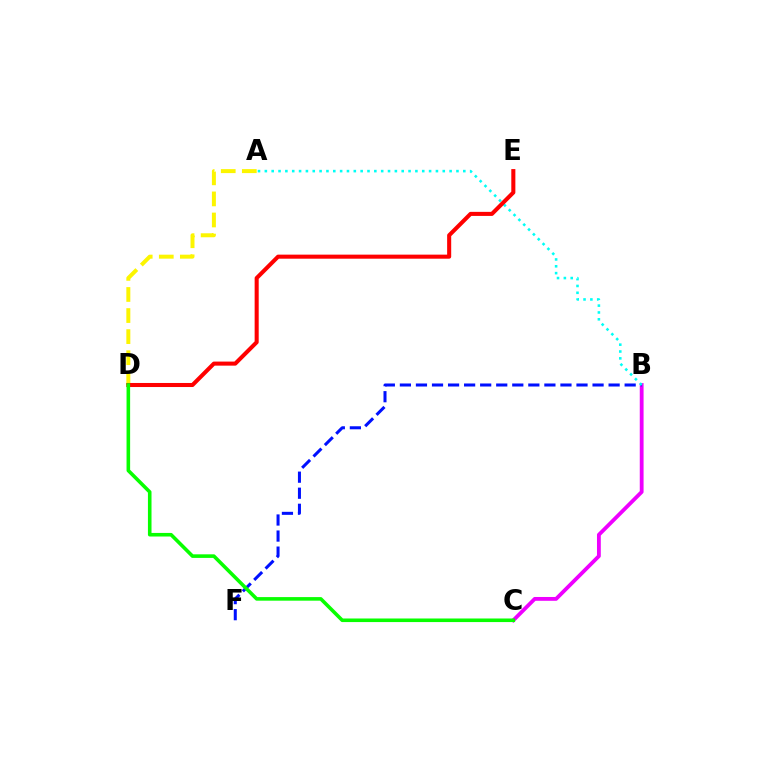{('B', 'C'): [{'color': '#ee00ff', 'line_style': 'solid', 'thickness': 2.75}], ('B', 'F'): [{'color': '#0010ff', 'line_style': 'dashed', 'thickness': 2.18}], ('A', 'D'): [{'color': '#fcf500', 'line_style': 'dashed', 'thickness': 2.86}], ('A', 'B'): [{'color': '#00fff6', 'line_style': 'dotted', 'thickness': 1.86}], ('D', 'E'): [{'color': '#ff0000', 'line_style': 'solid', 'thickness': 2.92}], ('C', 'D'): [{'color': '#08ff00', 'line_style': 'solid', 'thickness': 2.58}]}